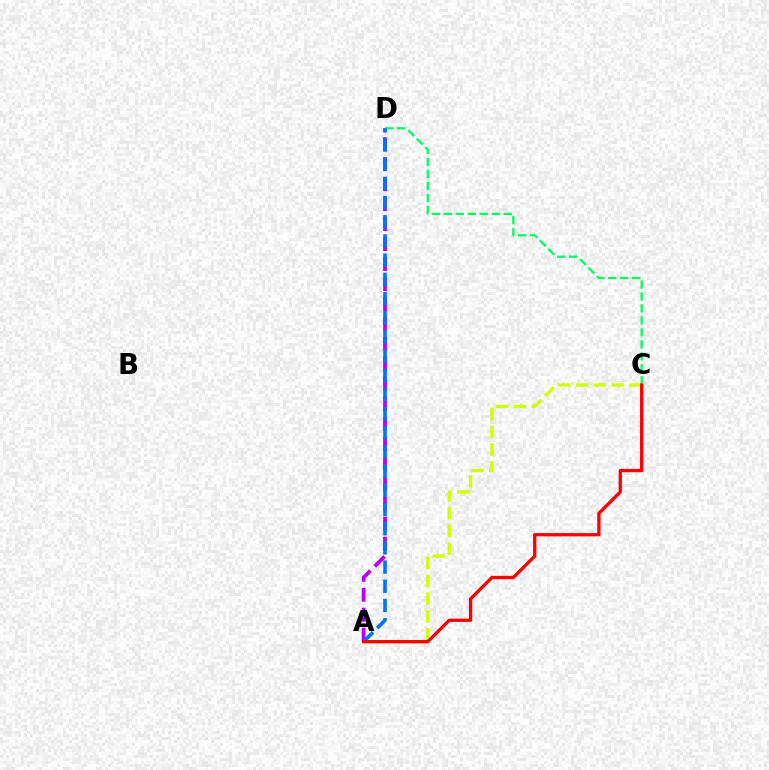{('A', 'D'): [{'color': '#b900ff', 'line_style': 'dashed', 'thickness': 2.71}, {'color': '#0074ff', 'line_style': 'dashed', 'thickness': 2.61}], ('C', 'D'): [{'color': '#00ff5c', 'line_style': 'dashed', 'thickness': 1.63}], ('A', 'C'): [{'color': '#d1ff00', 'line_style': 'dashed', 'thickness': 2.41}, {'color': '#ff0000', 'line_style': 'solid', 'thickness': 2.36}]}